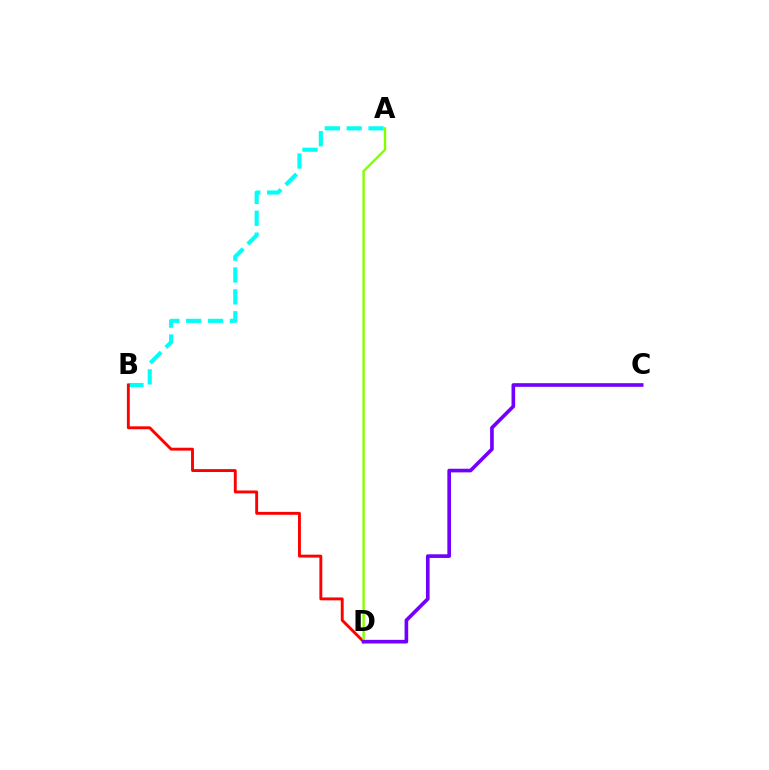{('A', 'B'): [{'color': '#00fff6', 'line_style': 'dashed', 'thickness': 2.97}], ('B', 'D'): [{'color': '#ff0000', 'line_style': 'solid', 'thickness': 2.08}], ('A', 'D'): [{'color': '#84ff00', 'line_style': 'solid', 'thickness': 1.73}], ('C', 'D'): [{'color': '#7200ff', 'line_style': 'solid', 'thickness': 2.62}]}